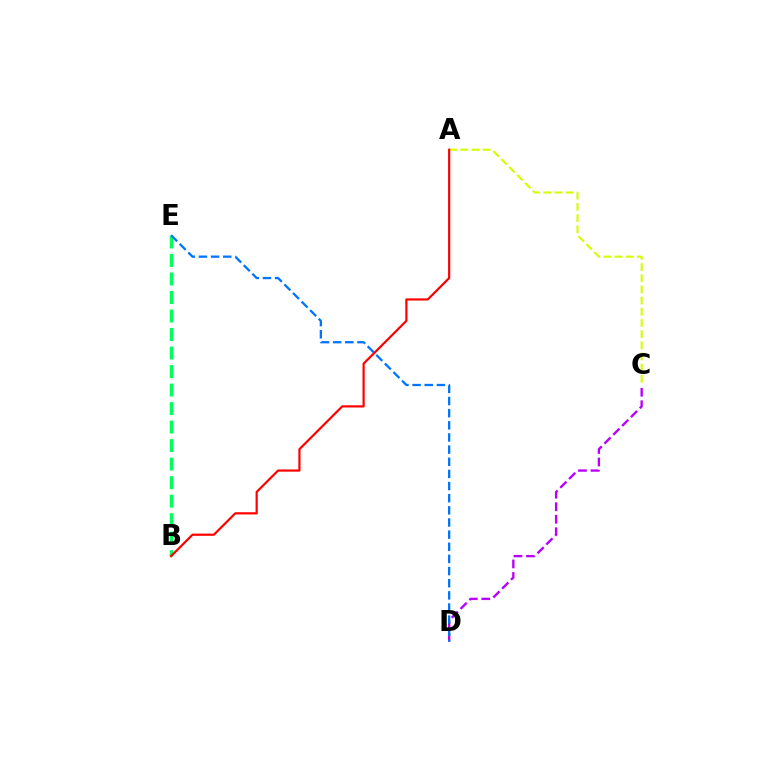{('A', 'C'): [{'color': '#d1ff00', 'line_style': 'dashed', 'thickness': 1.52}], ('B', 'E'): [{'color': '#00ff5c', 'line_style': 'dashed', 'thickness': 2.51}], ('A', 'B'): [{'color': '#ff0000', 'line_style': 'solid', 'thickness': 1.59}], ('C', 'D'): [{'color': '#b900ff', 'line_style': 'dashed', 'thickness': 1.7}], ('D', 'E'): [{'color': '#0074ff', 'line_style': 'dashed', 'thickness': 1.65}]}